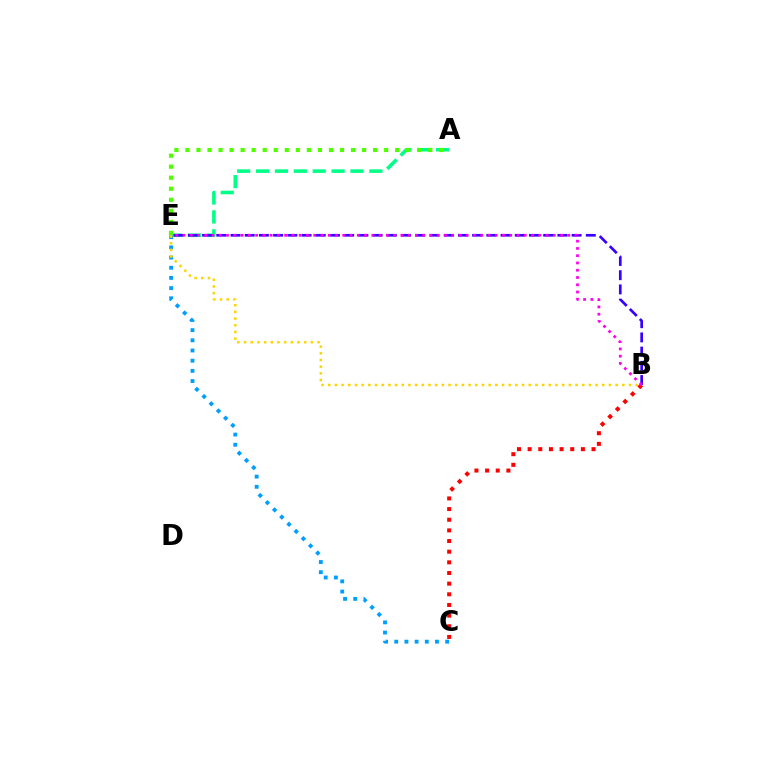{('A', 'E'): [{'color': '#00ff86', 'line_style': 'dashed', 'thickness': 2.57}, {'color': '#4fff00', 'line_style': 'dotted', 'thickness': 3.0}], ('B', 'E'): [{'color': '#3700ff', 'line_style': 'dashed', 'thickness': 1.93}, {'color': '#ffd500', 'line_style': 'dotted', 'thickness': 1.82}, {'color': '#ff00ed', 'line_style': 'dotted', 'thickness': 1.97}], ('C', 'E'): [{'color': '#009eff', 'line_style': 'dotted', 'thickness': 2.77}], ('B', 'C'): [{'color': '#ff0000', 'line_style': 'dotted', 'thickness': 2.89}]}